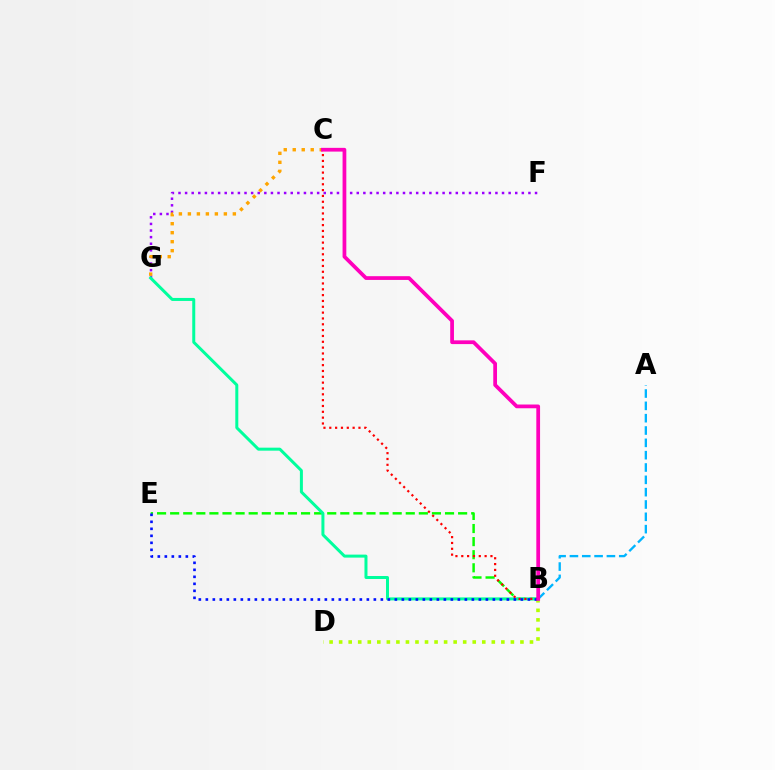{('B', 'E'): [{'color': '#08ff00', 'line_style': 'dashed', 'thickness': 1.78}, {'color': '#0010ff', 'line_style': 'dotted', 'thickness': 1.9}], ('F', 'G'): [{'color': '#9b00ff', 'line_style': 'dotted', 'thickness': 1.79}], ('A', 'B'): [{'color': '#00b5ff', 'line_style': 'dashed', 'thickness': 1.67}], ('B', 'D'): [{'color': '#b3ff00', 'line_style': 'dotted', 'thickness': 2.59}], ('B', 'G'): [{'color': '#00ff9d', 'line_style': 'solid', 'thickness': 2.16}], ('B', 'C'): [{'color': '#ff0000', 'line_style': 'dotted', 'thickness': 1.59}, {'color': '#ff00bd', 'line_style': 'solid', 'thickness': 2.7}], ('C', 'G'): [{'color': '#ffa500', 'line_style': 'dotted', 'thickness': 2.44}]}